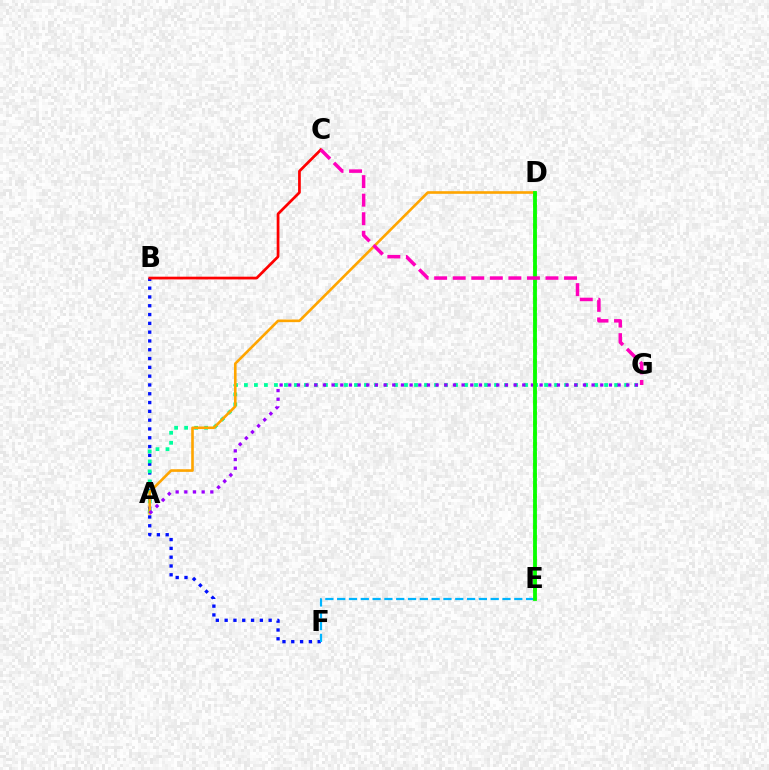{('B', 'F'): [{'color': '#0010ff', 'line_style': 'dotted', 'thickness': 2.39}], ('B', 'C'): [{'color': '#ff0000', 'line_style': 'solid', 'thickness': 1.96}], ('A', 'G'): [{'color': '#00ff9d', 'line_style': 'dotted', 'thickness': 2.72}, {'color': '#9b00ff', 'line_style': 'dotted', 'thickness': 2.35}], ('A', 'D'): [{'color': '#ffa500', 'line_style': 'solid', 'thickness': 1.89}], ('E', 'F'): [{'color': '#00b5ff', 'line_style': 'dashed', 'thickness': 1.6}], ('D', 'E'): [{'color': '#b3ff00', 'line_style': 'dotted', 'thickness': 2.82}, {'color': '#08ff00', 'line_style': 'solid', 'thickness': 2.74}], ('C', 'G'): [{'color': '#ff00bd', 'line_style': 'dashed', 'thickness': 2.52}]}